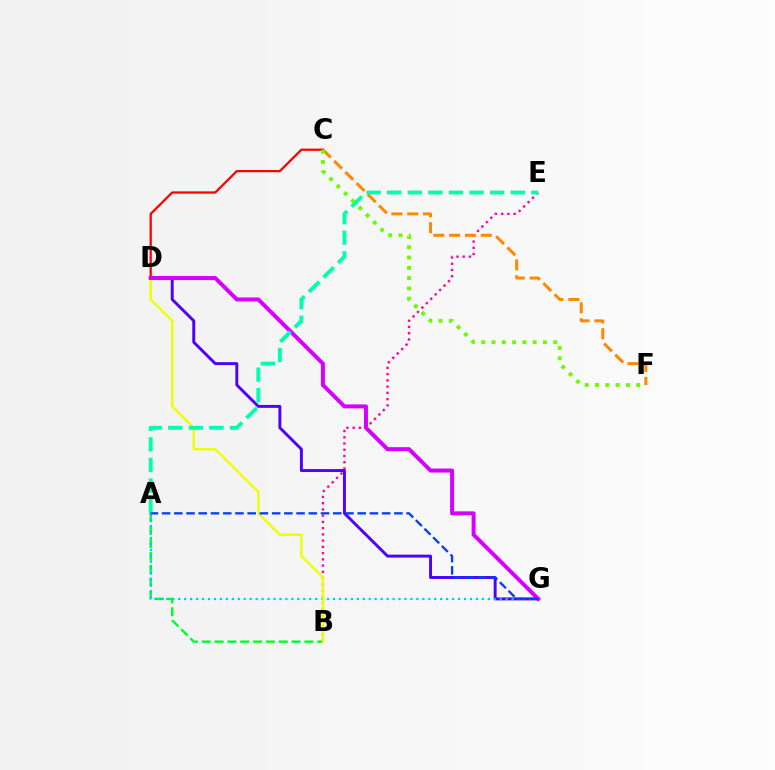{('C', 'D'): [{'color': '#ff0000', 'line_style': 'solid', 'thickness': 1.63}], ('A', 'B'): [{'color': '#00ff27', 'line_style': 'dashed', 'thickness': 1.74}], ('B', 'E'): [{'color': '#ff00a0', 'line_style': 'dotted', 'thickness': 1.7}], ('C', 'F'): [{'color': '#ff8800', 'line_style': 'dashed', 'thickness': 2.15}, {'color': '#66ff00', 'line_style': 'dotted', 'thickness': 2.79}], ('D', 'G'): [{'color': '#4f00ff', 'line_style': 'solid', 'thickness': 2.11}, {'color': '#d600ff', 'line_style': 'solid', 'thickness': 2.87}], ('A', 'G'): [{'color': '#00c7ff', 'line_style': 'dotted', 'thickness': 1.62}, {'color': '#003fff', 'line_style': 'dashed', 'thickness': 1.66}], ('B', 'D'): [{'color': '#eeff00', 'line_style': 'solid', 'thickness': 1.7}], ('A', 'E'): [{'color': '#00ffaf', 'line_style': 'dashed', 'thickness': 2.8}]}